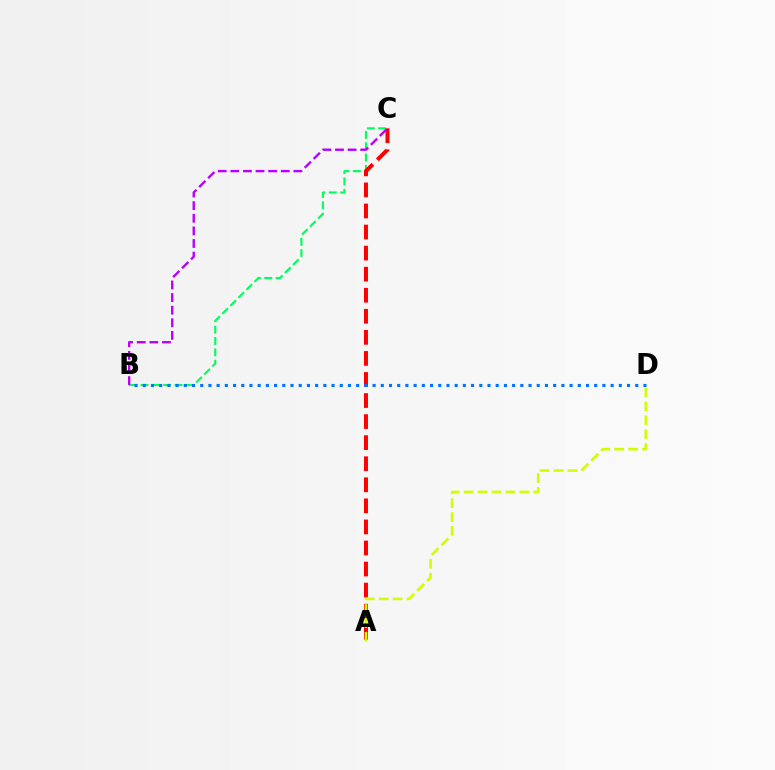{('B', 'C'): [{'color': '#00ff5c', 'line_style': 'dashed', 'thickness': 1.54}, {'color': '#b900ff', 'line_style': 'dashed', 'thickness': 1.71}], ('A', 'C'): [{'color': '#ff0000', 'line_style': 'dashed', 'thickness': 2.86}], ('A', 'D'): [{'color': '#d1ff00', 'line_style': 'dashed', 'thickness': 1.89}], ('B', 'D'): [{'color': '#0074ff', 'line_style': 'dotted', 'thickness': 2.23}]}